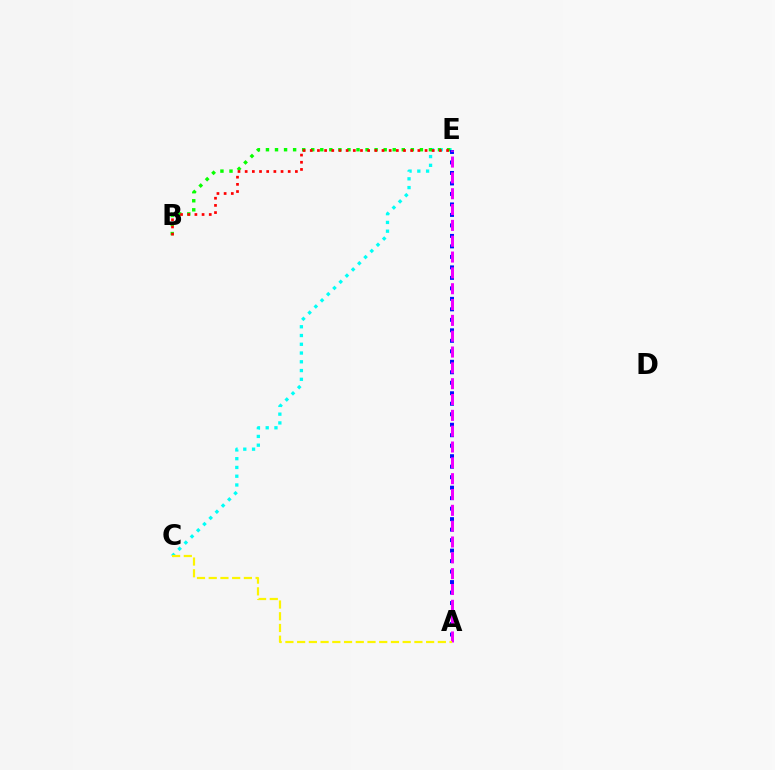{('C', 'E'): [{'color': '#00fff6', 'line_style': 'dotted', 'thickness': 2.38}], ('B', 'E'): [{'color': '#08ff00', 'line_style': 'dotted', 'thickness': 2.46}, {'color': '#ff0000', 'line_style': 'dotted', 'thickness': 1.95}], ('A', 'E'): [{'color': '#0010ff', 'line_style': 'dotted', 'thickness': 2.85}, {'color': '#ee00ff', 'line_style': 'dashed', 'thickness': 2.15}], ('A', 'C'): [{'color': '#fcf500', 'line_style': 'dashed', 'thickness': 1.59}]}